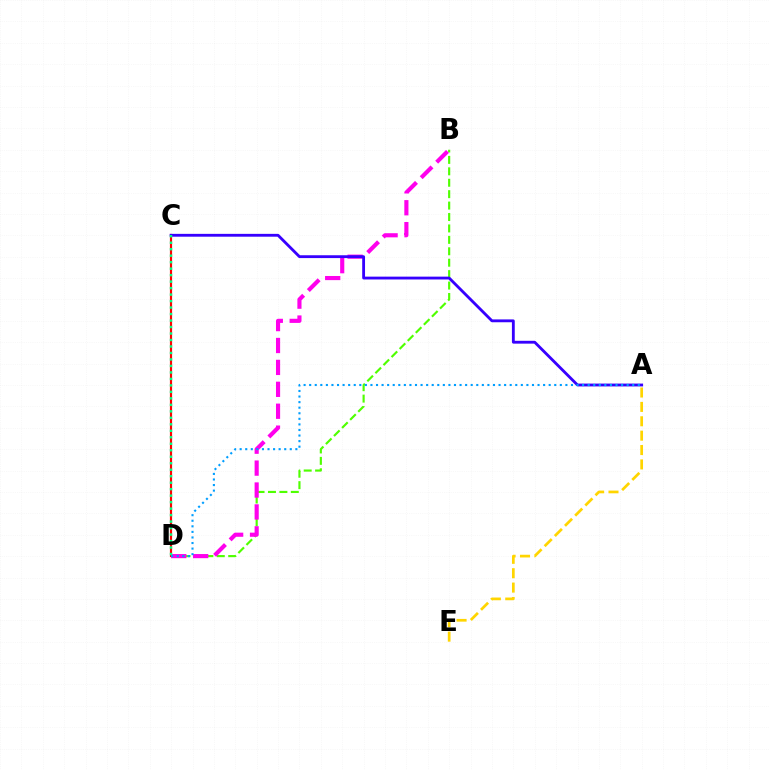{('A', 'E'): [{'color': '#ffd500', 'line_style': 'dashed', 'thickness': 1.95}], ('B', 'D'): [{'color': '#4fff00', 'line_style': 'dashed', 'thickness': 1.55}, {'color': '#ff00ed', 'line_style': 'dashed', 'thickness': 2.98}], ('C', 'D'): [{'color': '#ff0000', 'line_style': 'solid', 'thickness': 1.57}, {'color': '#00ff86', 'line_style': 'dotted', 'thickness': 1.76}], ('A', 'C'): [{'color': '#3700ff', 'line_style': 'solid', 'thickness': 2.04}], ('A', 'D'): [{'color': '#009eff', 'line_style': 'dotted', 'thickness': 1.51}]}